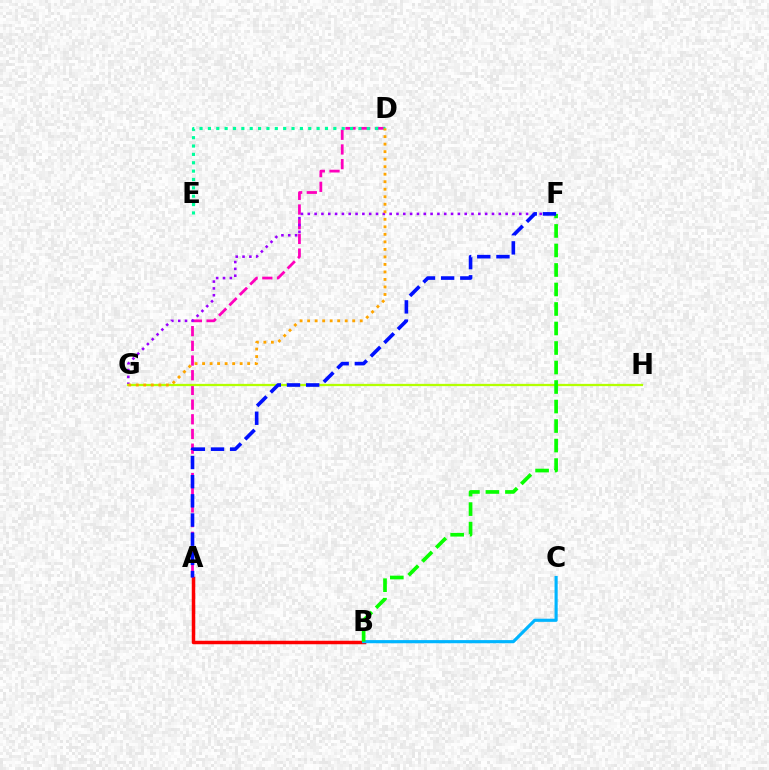{('A', 'B'): [{'color': '#ff0000', 'line_style': 'solid', 'thickness': 2.51}], ('A', 'D'): [{'color': '#ff00bd', 'line_style': 'dashed', 'thickness': 2.0}], ('B', 'C'): [{'color': '#00b5ff', 'line_style': 'solid', 'thickness': 2.26}], ('D', 'E'): [{'color': '#00ff9d', 'line_style': 'dotted', 'thickness': 2.27}], ('F', 'G'): [{'color': '#9b00ff', 'line_style': 'dotted', 'thickness': 1.85}], ('G', 'H'): [{'color': '#b3ff00', 'line_style': 'solid', 'thickness': 1.64}], ('D', 'G'): [{'color': '#ffa500', 'line_style': 'dotted', 'thickness': 2.04}], ('B', 'F'): [{'color': '#08ff00', 'line_style': 'dashed', 'thickness': 2.65}], ('A', 'F'): [{'color': '#0010ff', 'line_style': 'dashed', 'thickness': 2.61}]}